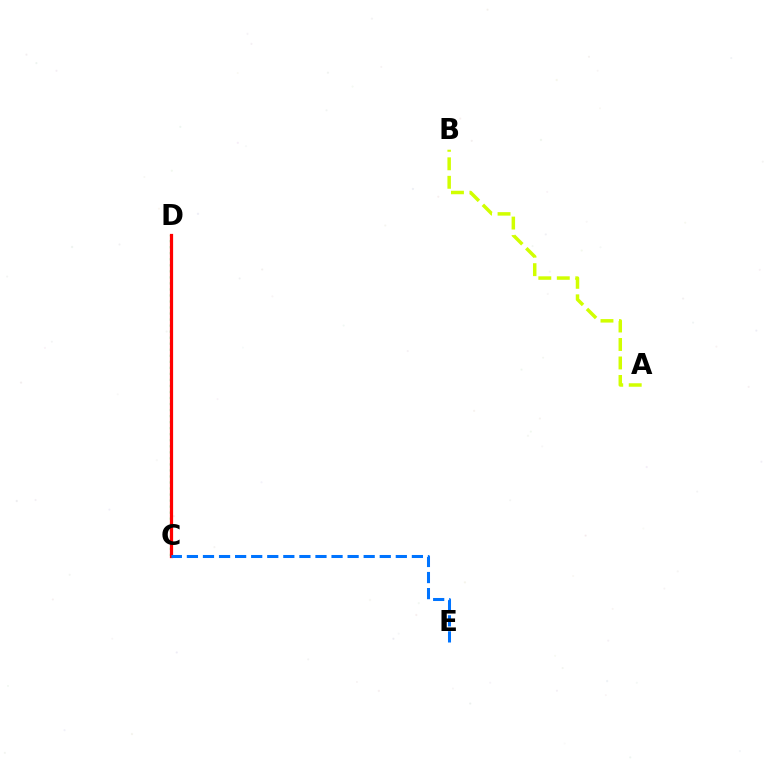{('C', 'D'): [{'color': '#00ff5c', 'line_style': 'dotted', 'thickness': 1.64}, {'color': '#b900ff', 'line_style': 'dotted', 'thickness': 2.04}, {'color': '#ff0000', 'line_style': 'solid', 'thickness': 2.32}], ('A', 'B'): [{'color': '#d1ff00', 'line_style': 'dashed', 'thickness': 2.51}], ('C', 'E'): [{'color': '#0074ff', 'line_style': 'dashed', 'thickness': 2.18}]}